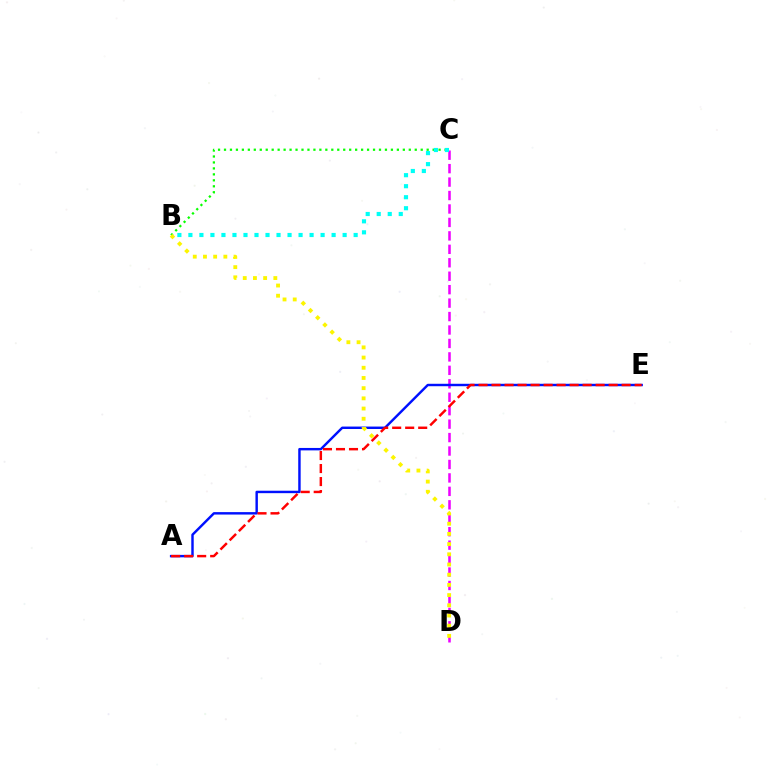{('C', 'D'): [{'color': '#ee00ff', 'line_style': 'dashed', 'thickness': 1.83}], ('B', 'C'): [{'color': '#08ff00', 'line_style': 'dotted', 'thickness': 1.62}, {'color': '#00fff6', 'line_style': 'dotted', 'thickness': 2.99}], ('A', 'E'): [{'color': '#0010ff', 'line_style': 'solid', 'thickness': 1.75}, {'color': '#ff0000', 'line_style': 'dashed', 'thickness': 1.77}], ('B', 'D'): [{'color': '#fcf500', 'line_style': 'dotted', 'thickness': 2.77}]}